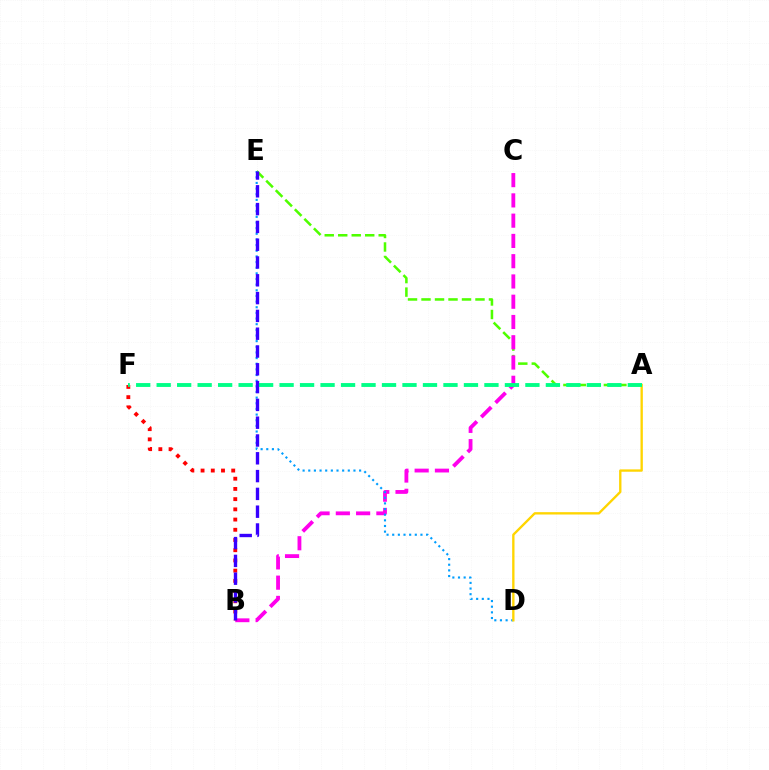{('A', 'E'): [{'color': '#4fff00', 'line_style': 'dashed', 'thickness': 1.83}], ('B', 'C'): [{'color': '#ff00ed', 'line_style': 'dashed', 'thickness': 2.75}], ('D', 'E'): [{'color': '#009eff', 'line_style': 'dotted', 'thickness': 1.53}], ('A', 'D'): [{'color': '#ffd500', 'line_style': 'solid', 'thickness': 1.69}], ('B', 'F'): [{'color': '#ff0000', 'line_style': 'dotted', 'thickness': 2.78}], ('B', 'E'): [{'color': '#3700ff', 'line_style': 'dashed', 'thickness': 2.42}], ('A', 'F'): [{'color': '#00ff86', 'line_style': 'dashed', 'thickness': 2.78}]}